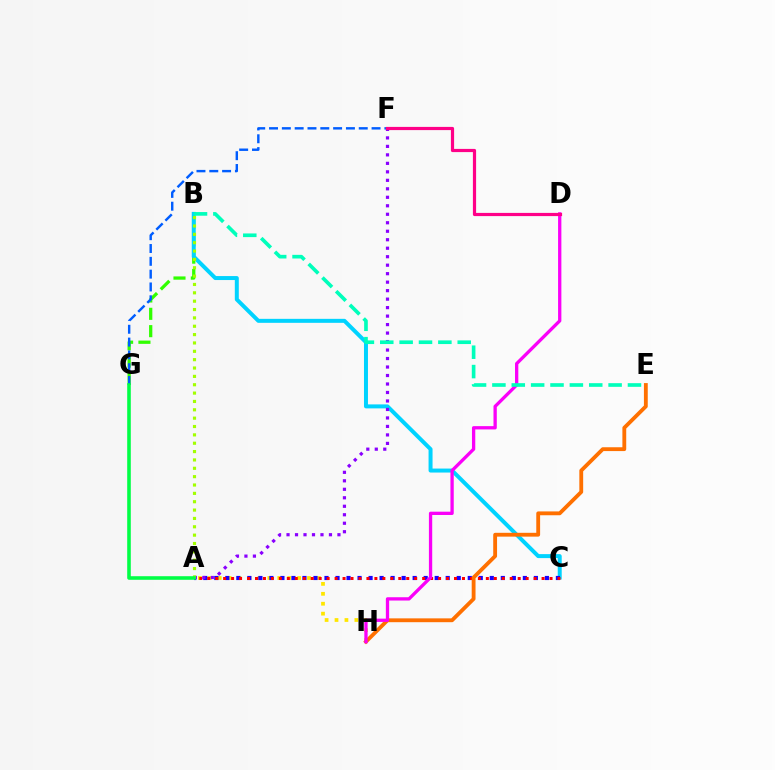{('B', 'G'): [{'color': '#31ff00', 'line_style': 'dashed', 'thickness': 2.35}], ('B', 'C'): [{'color': '#00d3ff', 'line_style': 'solid', 'thickness': 2.87}], ('A', 'H'): [{'color': '#ffe600', 'line_style': 'dotted', 'thickness': 2.7}], ('A', 'C'): [{'color': '#1900ff', 'line_style': 'dotted', 'thickness': 2.99}, {'color': '#ff0000', 'line_style': 'dotted', 'thickness': 2.16}], ('E', 'H'): [{'color': '#ff7000', 'line_style': 'solid', 'thickness': 2.76}], ('A', 'F'): [{'color': '#8a00ff', 'line_style': 'dotted', 'thickness': 2.31}], ('D', 'H'): [{'color': '#fa00f9', 'line_style': 'solid', 'thickness': 2.38}], ('B', 'E'): [{'color': '#00ffbb', 'line_style': 'dashed', 'thickness': 2.63}], ('F', 'G'): [{'color': '#005dff', 'line_style': 'dashed', 'thickness': 1.74}], ('A', 'B'): [{'color': '#a2ff00', 'line_style': 'dotted', 'thickness': 2.27}], ('A', 'G'): [{'color': '#00ff45', 'line_style': 'solid', 'thickness': 2.58}], ('D', 'F'): [{'color': '#ff0088', 'line_style': 'solid', 'thickness': 2.3}]}